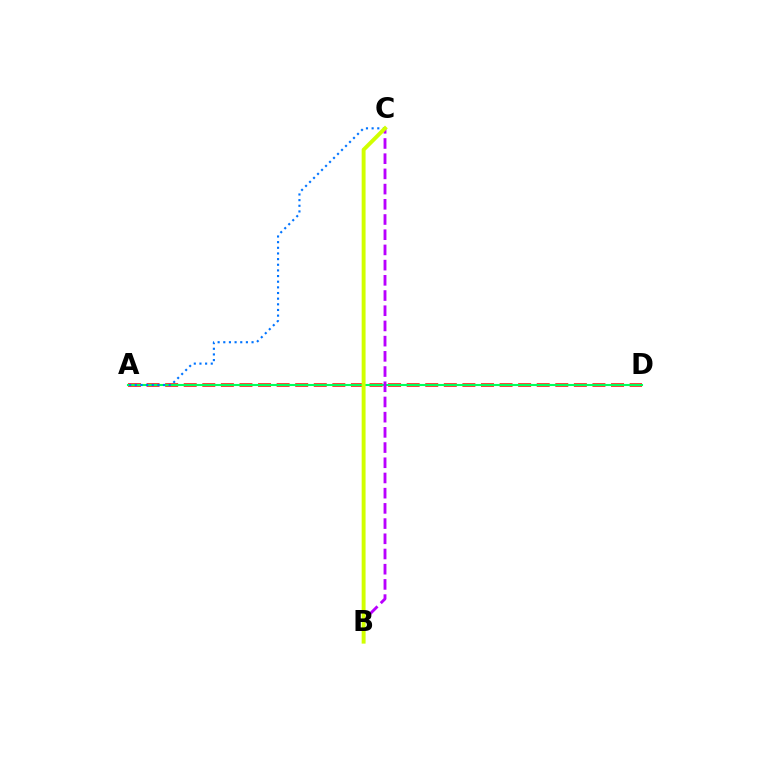{('A', 'D'): [{'color': '#ff0000', 'line_style': 'dashed', 'thickness': 2.52}, {'color': '#00ff5c', 'line_style': 'solid', 'thickness': 1.51}], ('B', 'C'): [{'color': '#b900ff', 'line_style': 'dashed', 'thickness': 2.07}, {'color': '#d1ff00', 'line_style': 'solid', 'thickness': 2.81}], ('A', 'C'): [{'color': '#0074ff', 'line_style': 'dotted', 'thickness': 1.54}]}